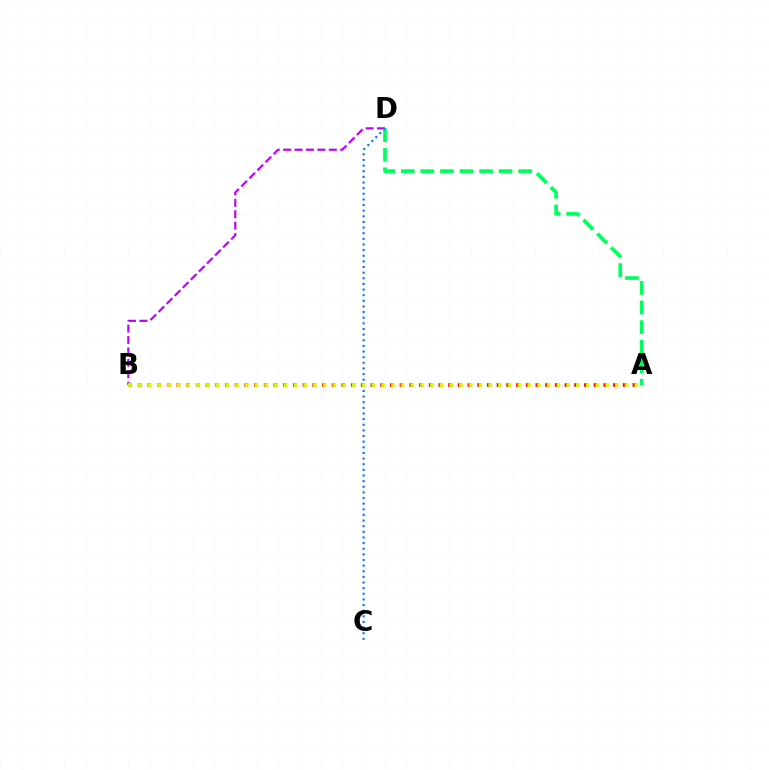{('B', 'D'): [{'color': '#b900ff', 'line_style': 'dashed', 'thickness': 1.55}], ('A', 'B'): [{'color': '#ff0000', 'line_style': 'dotted', 'thickness': 2.64}, {'color': '#d1ff00', 'line_style': 'dotted', 'thickness': 2.65}], ('A', 'D'): [{'color': '#00ff5c', 'line_style': 'dashed', 'thickness': 2.66}], ('C', 'D'): [{'color': '#0074ff', 'line_style': 'dotted', 'thickness': 1.53}]}